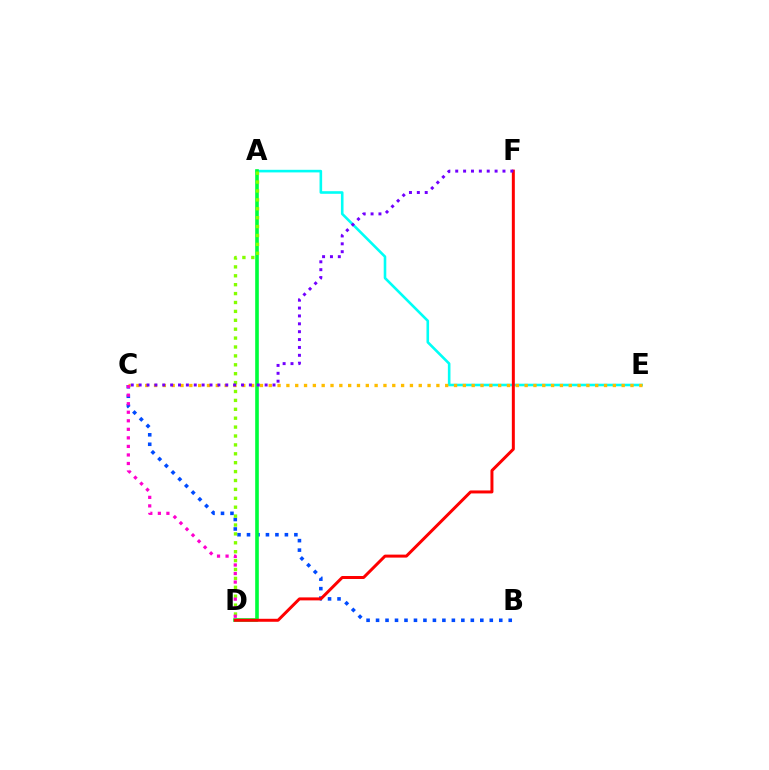{('B', 'C'): [{'color': '#004bff', 'line_style': 'dotted', 'thickness': 2.58}], ('A', 'E'): [{'color': '#00fff6', 'line_style': 'solid', 'thickness': 1.87}], ('C', 'E'): [{'color': '#ffbd00', 'line_style': 'dotted', 'thickness': 2.4}], ('A', 'D'): [{'color': '#00ff39', 'line_style': 'solid', 'thickness': 2.61}, {'color': '#84ff00', 'line_style': 'dotted', 'thickness': 2.42}], ('D', 'F'): [{'color': '#ff0000', 'line_style': 'solid', 'thickness': 2.15}], ('C', 'F'): [{'color': '#7200ff', 'line_style': 'dotted', 'thickness': 2.14}], ('C', 'D'): [{'color': '#ff00cf', 'line_style': 'dotted', 'thickness': 2.32}]}